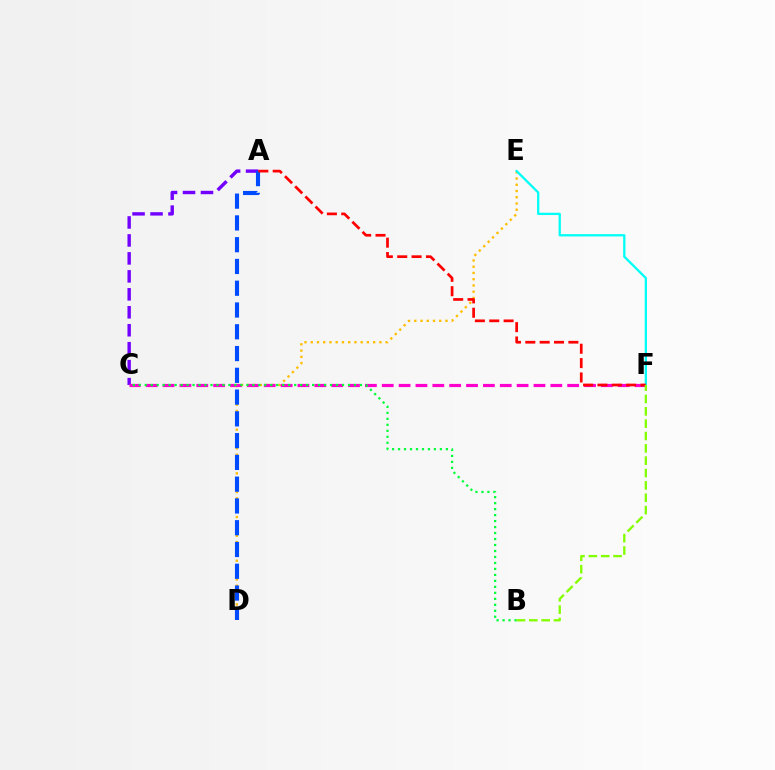{('A', 'C'): [{'color': '#7200ff', 'line_style': 'dashed', 'thickness': 2.44}], ('D', 'E'): [{'color': '#ffbd00', 'line_style': 'dotted', 'thickness': 1.7}], ('C', 'F'): [{'color': '#ff00cf', 'line_style': 'dashed', 'thickness': 2.29}], ('A', 'D'): [{'color': '#004bff', 'line_style': 'dashed', 'thickness': 2.96}], ('E', 'F'): [{'color': '#00fff6', 'line_style': 'solid', 'thickness': 1.65}], ('A', 'F'): [{'color': '#ff0000', 'line_style': 'dashed', 'thickness': 1.95}], ('B', 'C'): [{'color': '#00ff39', 'line_style': 'dotted', 'thickness': 1.62}], ('B', 'F'): [{'color': '#84ff00', 'line_style': 'dashed', 'thickness': 1.68}]}